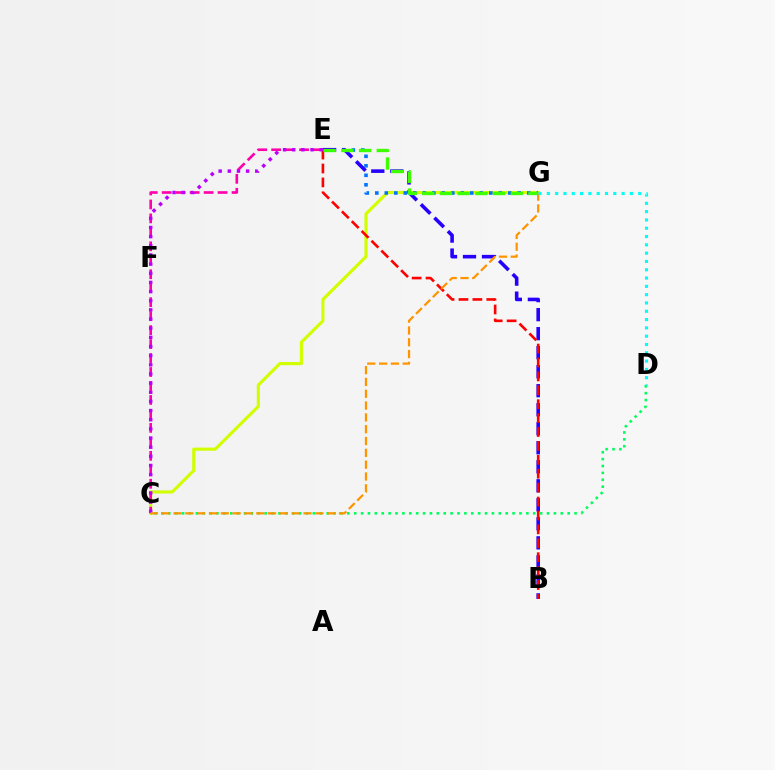{('C', 'G'): [{'color': '#d1ff00', 'line_style': 'solid', 'thickness': 2.25}, {'color': '#ff9400', 'line_style': 'dashed', 'thickness': 1.61}], ('E', 'G'): [{'color': '#0074ff', 'line_style': 'dotted', 'thickness': 2.58}, {'color': '#3dff00', 'line_style': 'dashed', 'thickness': 2.4}], ('B', 'E'): [{'color': '#2500ff', 'line_style': 'dashed', 'thickness': 2.58}, {'color': '#ff0000', 'line_style': 'dashed', 'thickness': 1.89}], ('C', 'D'): [{'color': '#00ff5c', 'line_style': 'dotted', 'thickness': 1.87}], ('C', 'E'): [{'color': '#ff00ac', 'line_style': 'dashed', 'thickness': 1.9}, {'color': '#b900ff', 'line_style': 'dotted', 'thickness': 2.49}], ('D', 'G'): [{'color': '#00fff6', 'line_style': 'dotted', 'thickness': 2.26}]}